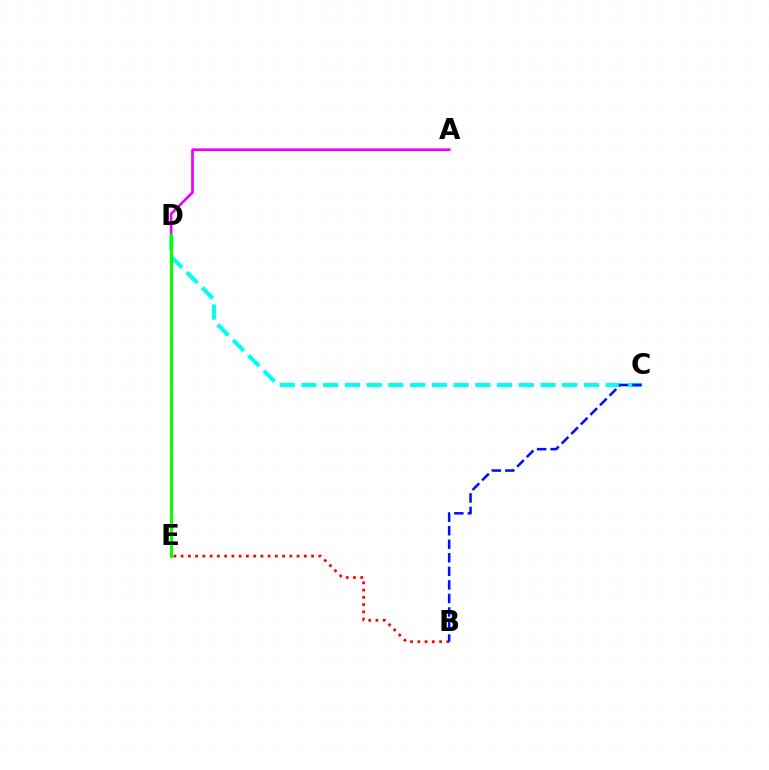{('B', 'E'): [{'color': '#ff0000', 'line_style': 'dotted', 'thickness': 1.97}], ('C', 'D'): [{'color': '#00fff6', 'line_style': 'dashed', 'thickness': 2.95}], ('D', 'E'): [{'color': '#fcf500', 'line_style': 'dashed', 'thickness': 1.73}, {'color': '#08ff00', 'line_style': 'solid', 'thickness': 2.16}], ('A', 'D'): [{'color': '#ee00ff', 'line_style': 'solid', 'thickness': 1.93}], ('B', 'C'): [{'color': '#0010ff', 'line_style': 'dashed', 'thickness': 1.84}]}